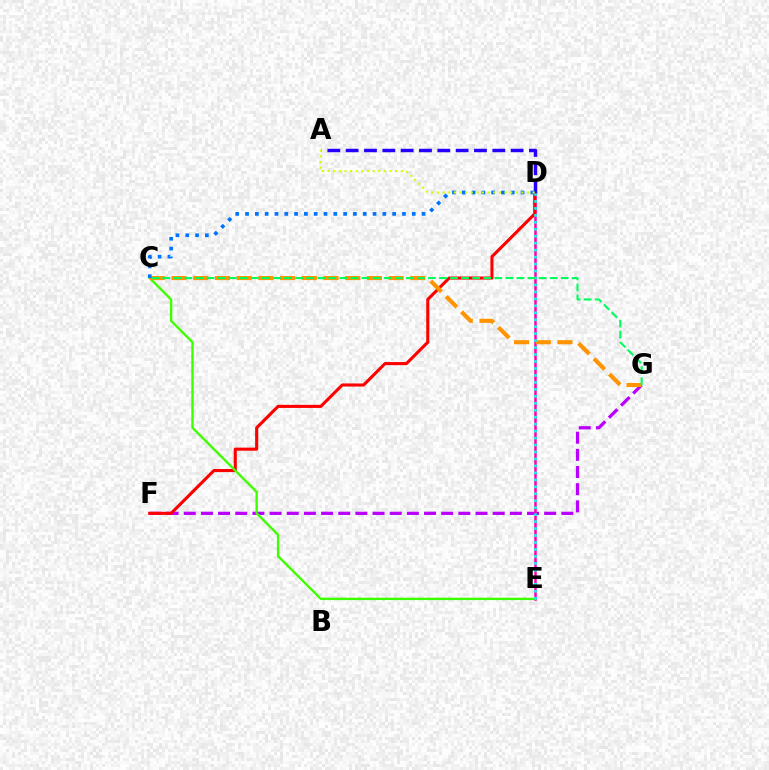{('F', 'G'): [{'color': '#b900ff', 'line_style': 'dashed', 'thickness': 2.33}], ('D', 'E'): [{'color': '#ff00ac', 'line_style': 'solid', 'thickness': 1.8}, {'color': '#00fff6', 'line_style': 'dotted', 'thickness': 1.89}], ('D', 'F'): [{'color': '#ff0000', 'line_style': 'solid', 'thickness': 2.23}], ('C', 'E'): [{'color': '#3dff00', 'line_style': 'solid', 'thickness': 1.7}], ('C', 'G'): [{'color': '#ff9400', 'line_style': 'dashed', 'thickness': 2.95}, {'color': '#00ff5c', 'line_style': 'dashed', 'thickness': 1.5}], ('A', 'D'): [{'color': '#2500ff', 'line_style': 'dashed', 'thickness': 2.49}, {'color': '#d1ff00', 'line_style': 'dotted', 'thickness': 1.53}], ('C', 'D'): [{'color': '#0074ff', 'line_style': 'dotted', 'thickness': 2.66}]}